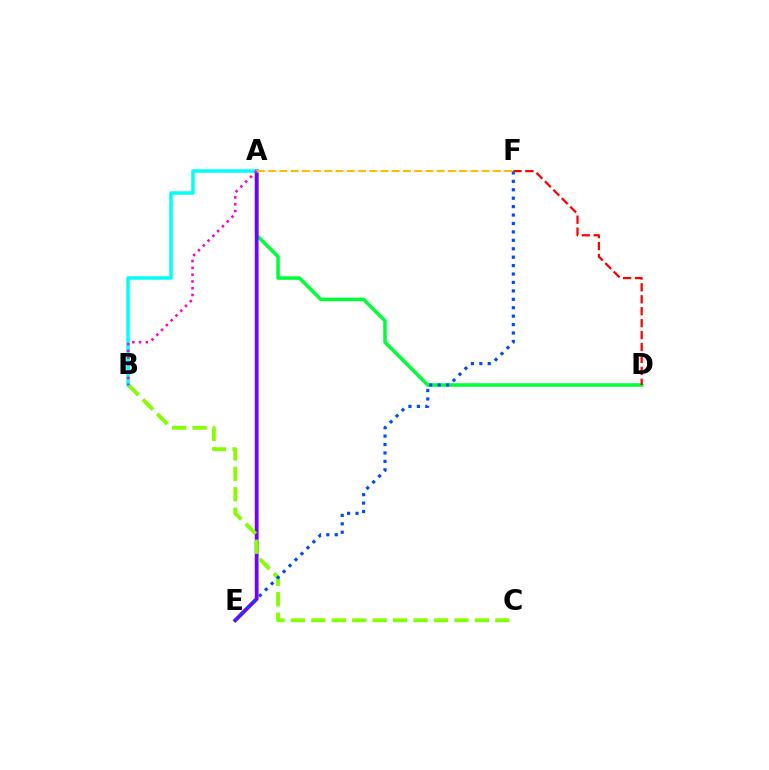{('A', 'D'): [{'color': '#00ff39', 'line_style': 'solid', 'thickness': 2.55}], ('A', 'E'): [{'color': '#7200ff', 'line_style': 'solid', 'thickness': 2.73}], ('B', 'C'): [{'color': '#84ff00', 'line_style': 'dashed', 'thickness': 2.78}], ('E', 'F'): [{'color': '#004bff', 'line_style': 'dotted', 'thickness': 2.29}], ('A', 'B'): [{'color': '#00fff6', 'line_style': 'solid', 'thickness': 2.52}, {'color': '#ff00cf', 'line_style': 'dotted', 'thickness': 1.84}], ('A', 'F'): [{'color': '#ffbd00', 'line_style': 'dashed', 'thickness': 1.53}], ('D', 'F'): [{'color': '#ff0000', 'line_style': 'dashed', 'thickness': 1.62}]}